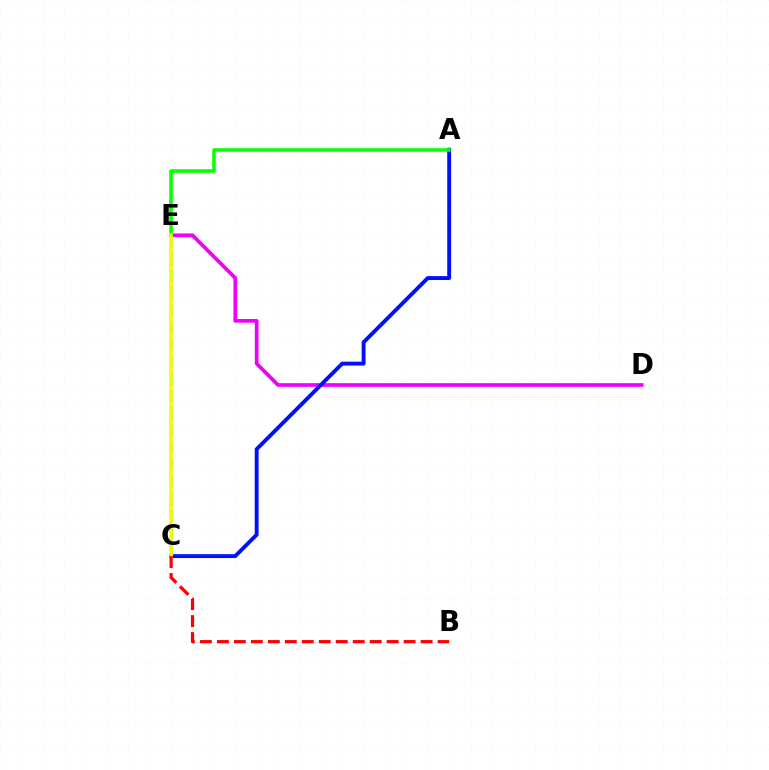{('D', 'E'): [{'color': '#ee00ff', 'line_style': 'solid', 'thickness': 2.67}], ('A', 'C'): [{'color': '#0010ff', 'line_style': 'solid', 'thickness': 2.79}], ('C', 'E'): [{'color': '#00fff6', 'line_style': 'dashed', 'thickness': 2.33}, {'color': '#fcf500', 'line_style': 'solid', 'thickness': 2.57}], ('A', 'E'): [{'color': '#08ff00', 'line_style': 'solid', 'thickness': 2.54}], ('B', 'C'): [{'color': '#ff0000', 'line_style': 'dashed', 'thickness': 2.31}]}